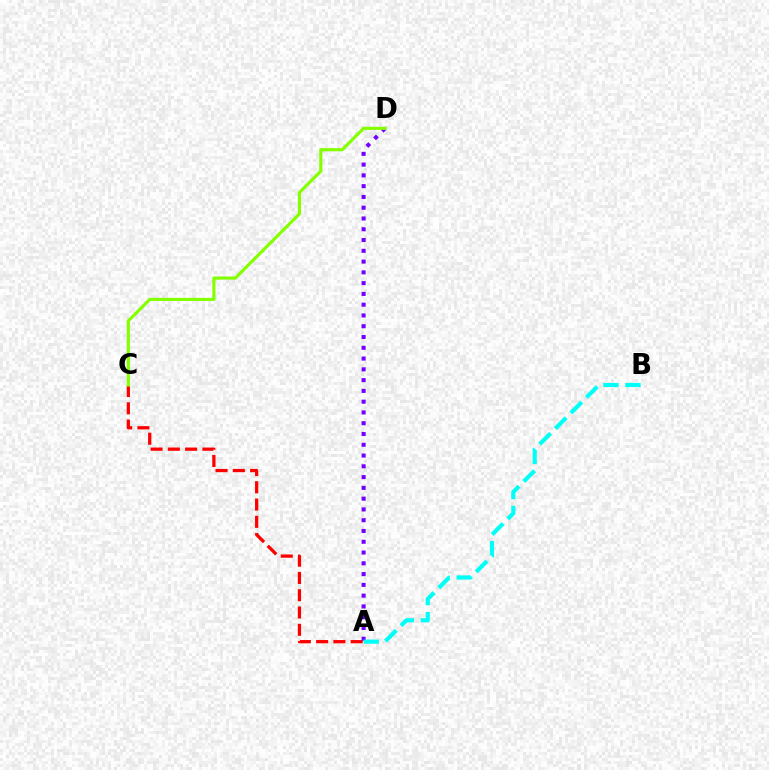{('A', 'C'): [{'color': '#ff0000', 'line_style': 'dashed', 'thickness': 2.35}], ('A', 'D'): [{'color': '#7200ff', 'line_style': 'dotted', 'thickness': 2.93}], ('A', 'B'): [{'color': '#00fff6', 'line_style': 'dashed', 'thickness': 2.99}], ('C', 'D'): [{'color': '#84ff00', 'line_style': 'solid', 'thickness': 2.26}]}